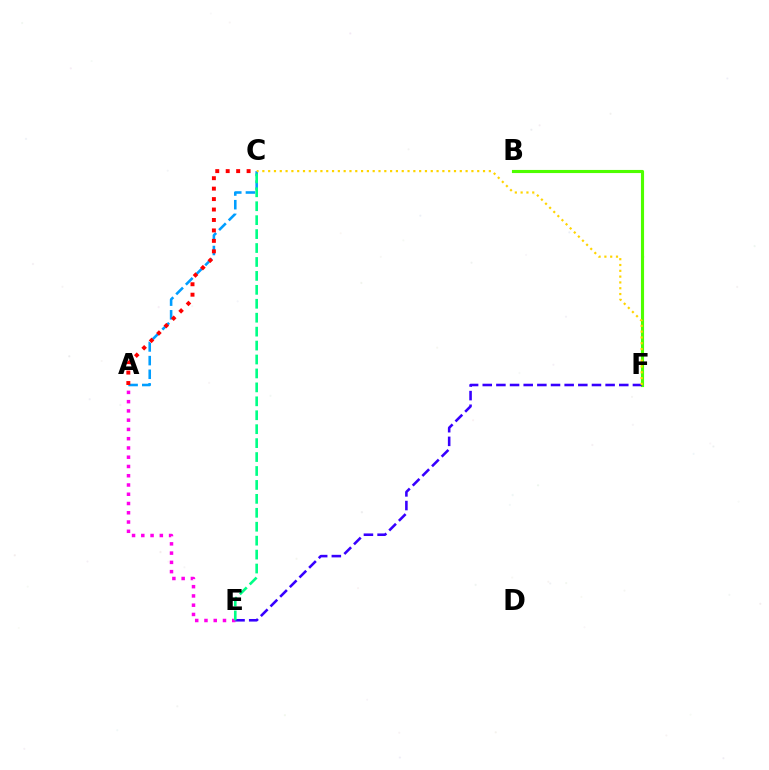{('B', 'F'): [{'color': '#4fff00', 'line_style': 'solid', 'thickness': 2.24}], ('A', 'C'): [{'color': '#009eff', 'line_style': 'dashed', 'thickness': 1.86}, {'color': '#ff0000', 'line_style': 'dotted', 'thickness': 2.84}], ('A', 'E'): [{'color': '#ff00ed', 'line_style': 'dotted', 'thickness': 2.52}], ('E', 'F'): [{'color': '#3700ff', 'line_style': 'dashed', 'thickness': 1.85}], ('C', 'E'): [{'color': '#00ff86', 'line_style': 'dashed', 'thickness': 1.89}], ('C', 'F'): [{'color': '#ffd500', 'line_style': 'dotted', 'thickness': 1.58}]}